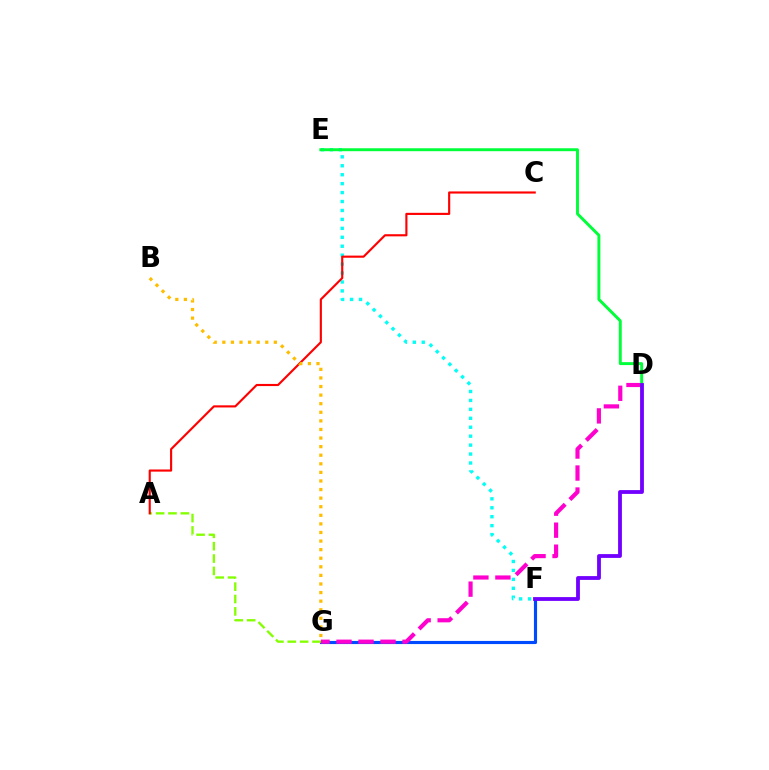{('F', 'G'): [{'color': '#004bff', 'line_style': 'solid', 'thickness': 2.26}], ('D', 'G'): [{'color': '#ff00cf', 'line_style': 'dashed', 'thickness': 2.99}], ('E', 'F'): [{'color': '#00fff6', 'line_style': 'dotted', 'thickness': 2.43}], ('A', 'G'): [{'color': '#84ff00', 'line_style': 'dashed', 'thickness': 1.68}], ('D', 'E'): [{'color': '#00ff39', 'line_style': 'solid', 'thickness': 2.12}], ('A', 'C'): [{'color': '#ff0000', 'line_style': 'solid', 'thickness': 1.54}], ('B', 'G'): [{'color': '#ffbd00', 'line_style': 'dotted', 'thickness': 2.33}], ('D', 'F'): [{'color': '#7200ff', 'line_style': 'solid', 'thickness': 2.74}]}